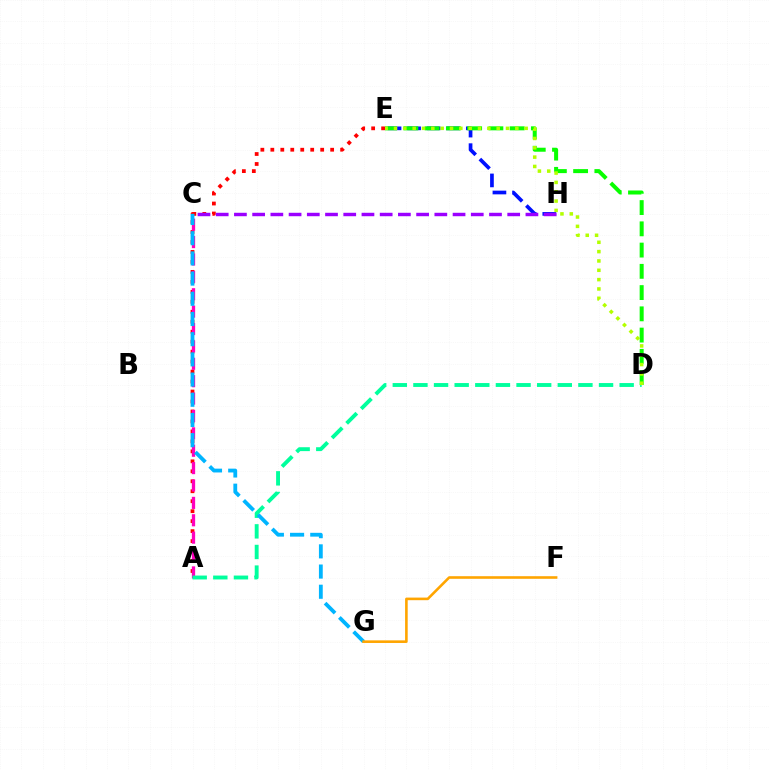{('A', 'E'): [{'color': '#ff0000', 'line_style': 'dotted', 'thickness': 2.71}], ('E', 'H'): [{'color': '#0010ff', 'line_style': 'dashed', 'thickness': 2.66}], ('A', 'C'): [{'color': '#ff00bd', 'line_style': 'dashed', 'thickness': 2.36}], ('A', 'D'): [{'color': '#00ff9d', 'line_style': 'dashed', 'thickness': 2.8}], ('D', 'E'): [{'color': '#08ff00', 'line_style': 'dashed', 'thickness': 2.89}, {'color': '#b3ff00', 'line_style': 'dotted', 'thickness': 2.54}], ('C', 'G'): [{'color': '#00b5ff', 'line_style': 'dashed', 'thickness': 2.74}], ('F', 'G'): [{'color': '#ffa500', 'line_style': 'solid', 'thickness': 1.87}], ('C', 'H'): [{'color': '#9b00ff', 'line_style': 'dashed', 'thickness': 2.48}]}